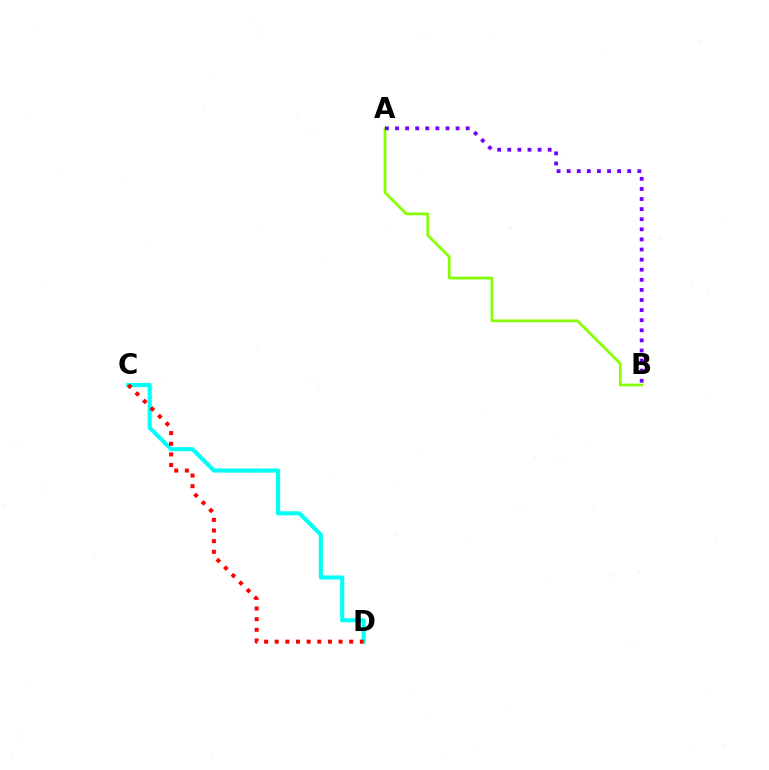{('C', 'D'): [{'color': '#00fff6', 'line_style': 'solid', 'thickness': 2.96}, {'color': '#ff0000', 'line_style': 'dotted', 'thickness': 2.89}], ('A', 'B'): [{'color': '#84ff00', 'line_style': 'solid', 'thickness': 1.95}, {'color': '#7200ff', 'line_style': 'dotted', 'thickness': 2.74}]}